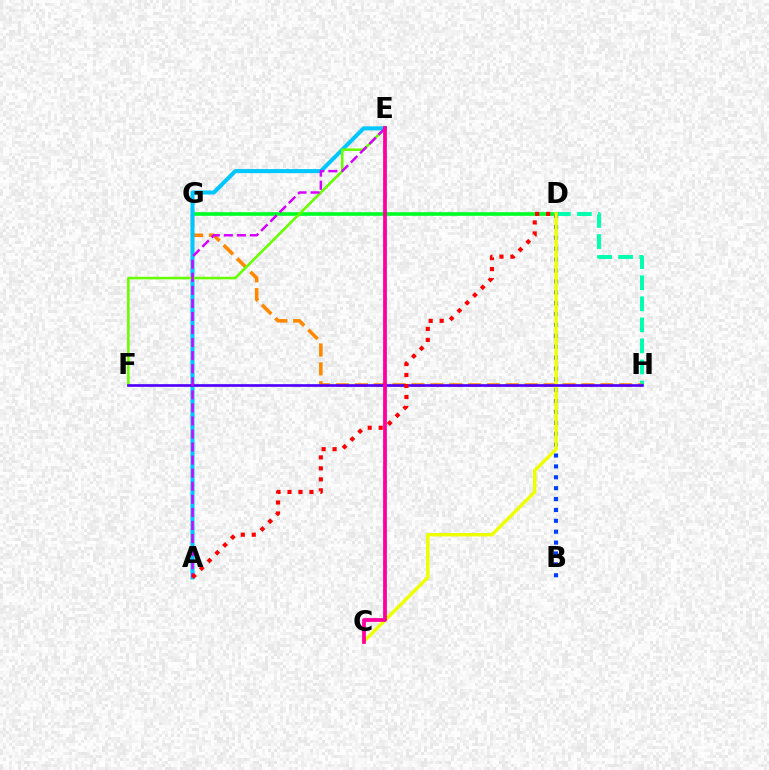{('D', 'H'): [{'color': '#00ffaf', 'line_style': 'dashed', 'thickness': 2.86}], ('G', 'H'): [{'color': '#ff8800', 'line_style': 'dashed', 'thickness': 2.57}], ('D', 'G'): [{'color': '#00ff27', 'line_style': 'solid', 'thickness': 2.64}], ('A', 'E'): [{'color': '#00c7ff', 'line_style': 'solid', 'thickness': 2.92}, {'color': '#d600ff', 'line_style': 'dashed', 'thickness': 1.77}], ('B', 'D'): [{'color': '#003fff', 'line_style': 'dotted', 'thickness': 2.96}], ('C', 'D'): [{'color': '#eeff00', 'line_style': 'solid', 'thickness': 2.46}], ('E', 'F'): [{'color': '#66ff00', 'line_style': 'solid', 'thickness': 1.84}], ('F', 'H'): [{'color': '#4f00ff', 'line_style': 'solid', 'thickness': 1.92}], ('A', 'D'): [{'color': '#ff0000', 'line_style': 'dotted', 'thickness': 2.99}], ('C', 'E'): [{'color': '#ff00a0', 'line_style': 'solid', 'thickness': 2.72}]}